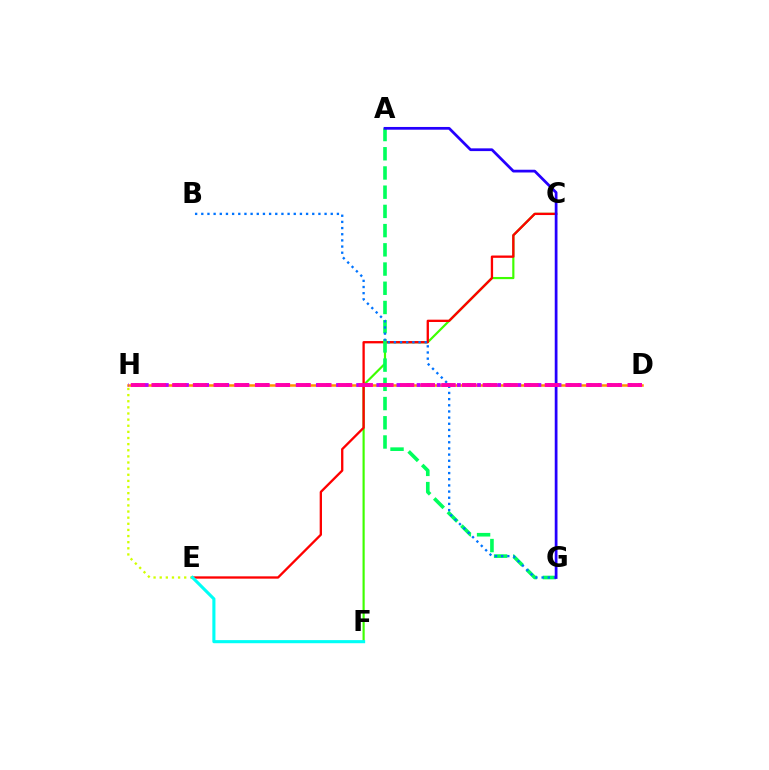{('C', 'F'): [{'color': '#3dff00', 'line_style': 'solid', 'thickness': 1.56}], ('D', 'H'): [{'color': '#ff9400', 'line_style': 'solid', 'thickness': 1.82}, {'color': '#b900ff', 'line_style': 'dotted', 'thickness': 2.74}, {'color': '#ff00ac', 'line_style': 'dashed', 'thickness': 2.81}], ('C', 'E'): [{'color': '#ff0000', 'line_style': 'solid', 'thickness': 1.67}], ('A', 'G'): [{'color': '#00ff5c', 'line_style': 'dashed', 'thickness': 2.61}, {'color': '#2500ff', 'line_style': 'solid', 'thickness': 1.97}], ('B', 'G'): [{'color': '#0074ff', 'line_style': 'dotted', 'thickness': 1.67}], ('E', 'H'): [{'color': '#d1ff00', 'line_style': 'dotted', 'thickness': 1.67}], ('E', 'F'): [{'color': '#00fff6', 'line_style': 'solid', 'thickness': 2.23}]}